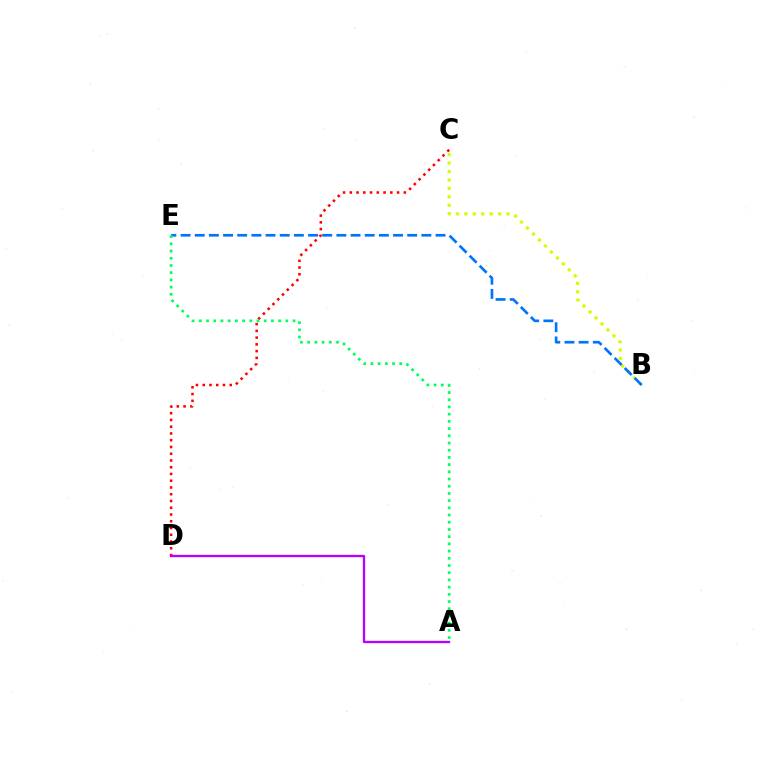{('B', 'C'): [{'color': '#d1ff00', 'line_style': 'dotted', 'thickness': 2.29}], ('C', 'D'): [{'color': '#ff0000', 'line_style': 'dotted', 'thickness': 1.84}], ('B', 'E'): [{'color': '#0074ff', 'line_style': 'dashed', 'thickness': 1.92}], ('A', 'E'): [{'color': '#00ff5c', 'line_style': 'dotted', 'thickness': 1.96}], ('A', 'D'): [{'color': '#b900ff', 'line_style': 'solid', 'thickness': 1.67}]}